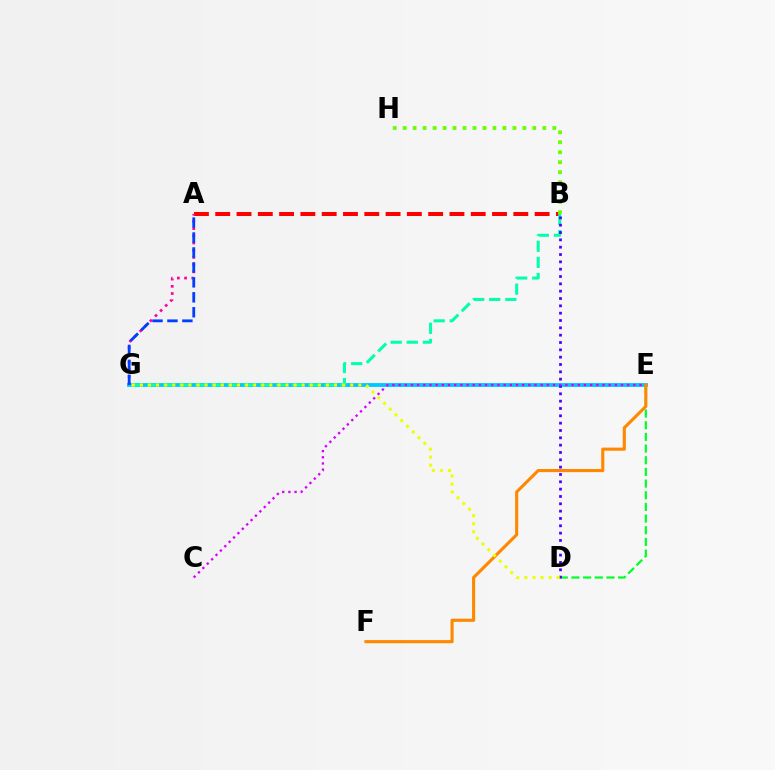{('E', 'G'): [{'color': '#00c7ff', 'line_style': 'solid', 'thickness': 2.75}], ('A', 'B'): [{'color': '#ff0000', 'line_style': 'dashed', 'thickness': 2.89}], ('B', 'G'): [{'color': '#00ffaf', 'line_style': 'dashed', 'thickness': 2.19}], ('A', 'G'): [{'color': '#ff00a0', 'line_style': 'dotted', 'thickness': 1.96}, {'color': '#003fff', 'line_style': 'dashed', 'thickness': 2.03}], ('D', 'E'): [{'color': '#00ff27', 'line_style': 'dashed', 'thickness': 1.59}], ('B', 'H'): [{'color': '#66ff00', 'line_style': 'dotted', 'thickness': 2.71}], ('B', 'D'): [{'color': '#4f00ff', 'line_style': 'dotted', 'thickness': 1.99}], ('C', 'E'): [{'color': '#d600ff', 'line_style': 'dotted', 'thickness': 1.68}], ('E', 'F'): [{'color': '#ff8800', 'line_style': 'solid', 'thickness': 2.24}], ('D', 'G'): [{'color': '#eeff00', 'line_style': 'dotted', 'thickness': 2.2}]}